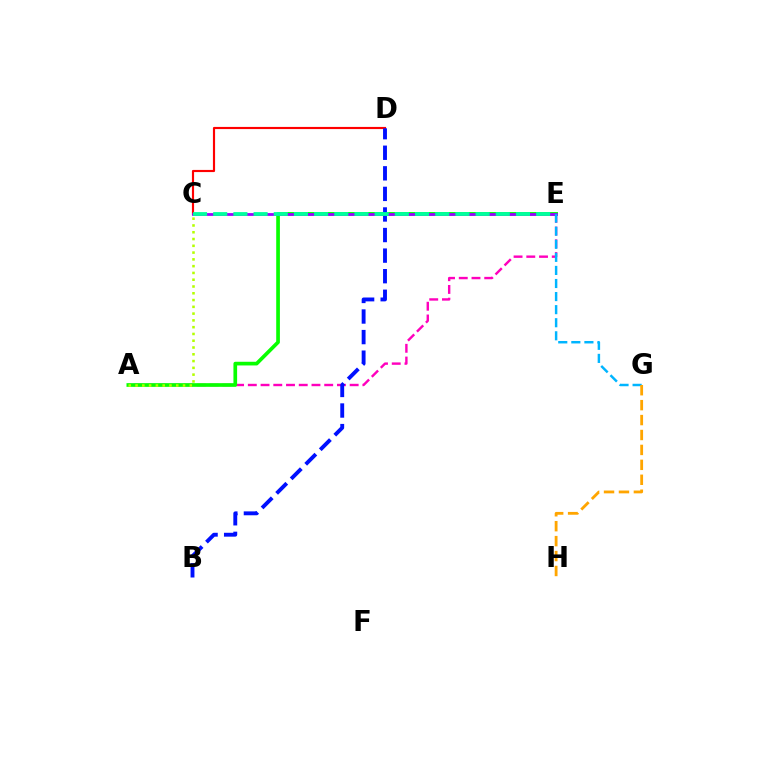{('A', 'E'): [{'color': '#ff00bd', 'line_style': 'dashed', 'thickness': 1.73}, {'color': '#08ff00', 'line_style': 'solid', 'thickness': 2.65}], ('C', 'D'): [{'color': '#ff0000', 'line_style': 'solid', 'thickness': 1.55}], ('B', 'D'): [{'color': '#0010ff', 'line_style': 'dashed', 'thickness': 2.79}], ('C', 'E'): [{'color': '#9b00ff', 'line_style': 'solid', 'thickness': 2.01}, {'color': '#00ff9d', 'line_style': 'dashed', 'thickness': 2.74}], ('E', 'G'): [{'color': '#00b5ff', 'line_style': 'dashed', 'thickness': 1.78}], ('G', 'H'): [{'color': '#ffa500', 'line_style': 'dashed', 'thickness': 2.03}], ('A', 'C'): [{'color': '#b3ff00', 'line_style': 'dotted', 'thickness': 1.84}]}